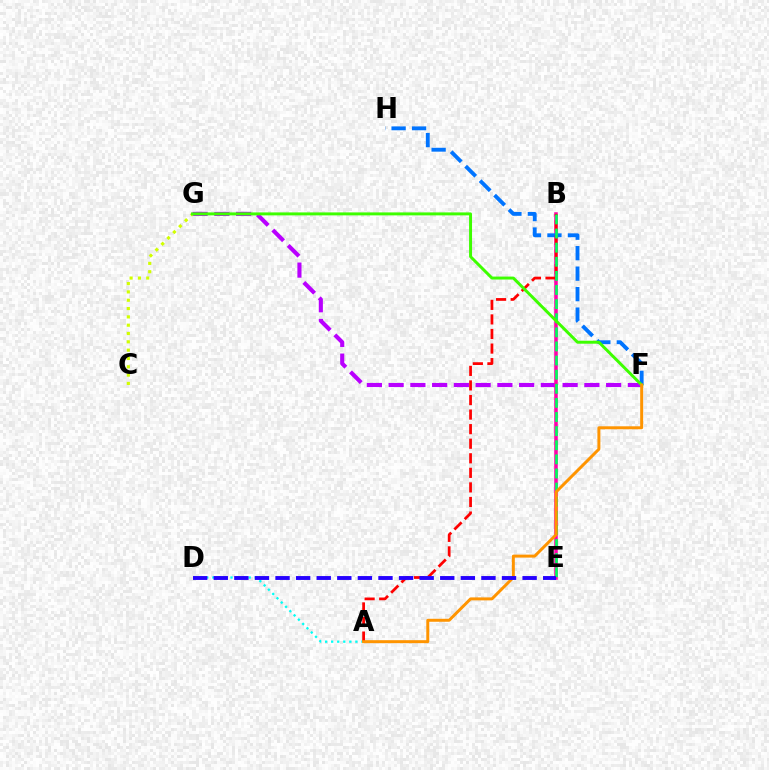{('F', 'G'): [{'color': '#b900ff', 'line_style': 'dashed', 'thickness': 2.95}, {'color': '#3dff00', 'line_style': 'solid', 'thickness': 2.13}], ('B', 'E'): [{'color': '#ff00ac', 'line_style': 'solid', 'thickness': 2.54}, {'color': '#00ff5c', 'line_style': 'dashed', 'thickness': 1.92}], ('C', 'G'): [{'color': '#d1ff00', 'line_style': 'dotted', 'thickness': 2.26}], ('A', 'D'): [{'color': '#00fff6', 'line_style': 'dotted', 'thickness': 1.65}], ('F', 'H'): [{'color': '#0074ff', 'line_style': 'dashed', 'thickness': 2.78}], ('A', 'B'): [{'color': '#ff0000', 'line_style': 'dashed', 'thickness': 1.98}], ('A', 'F'): [{'color': '#ff9400', 'line_style': 'solid', 'thickness': 2.14}], ('D', 'E'): [{'color': '#2500ff', 'line_style': 'dashed', 'thickness': 2.8}]}